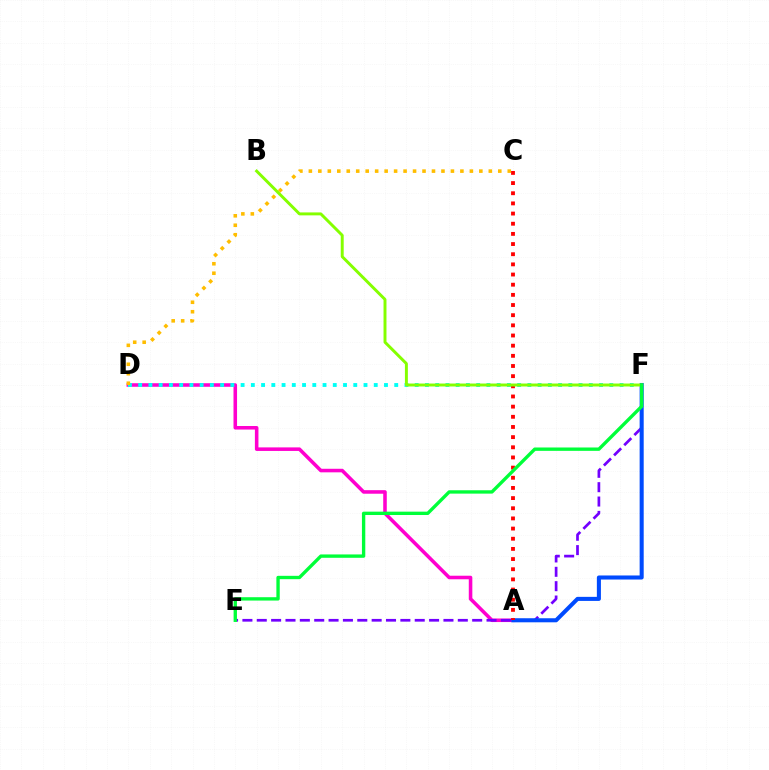{('A', 'D'): [{'color': '#ff00cf', 'line_style': 'solid', 'thickness': 2.56}], ('D', 'F'): [{'color': '#00fff6', 'line_style': 'dotted', 'thickness': 2.78}], ('E', 'F'): [{'color': '#7200ff', 'line_style': 'dashed', 'thickness': 1.95}, {'color': '#00ff39', 'line_style': 'solid', 'thickness': 2.42}], ('A', 'F'): [{'color': '#004bff', 'line_style': 'solid', 'thickness': 2.92}], ('A', 'C'): [{'color': '#ff0000', 'line_style': 'dotted', 'thickness': 2.76}], ('C', 'D'): [{'color': '#ffbd00', 'line_style': 'dotted', 'thickness': 2.57}], ('B', 'F'): [{'color': '#84ff00', 'line_style': 'solid', 'thickness': 2.12}]}